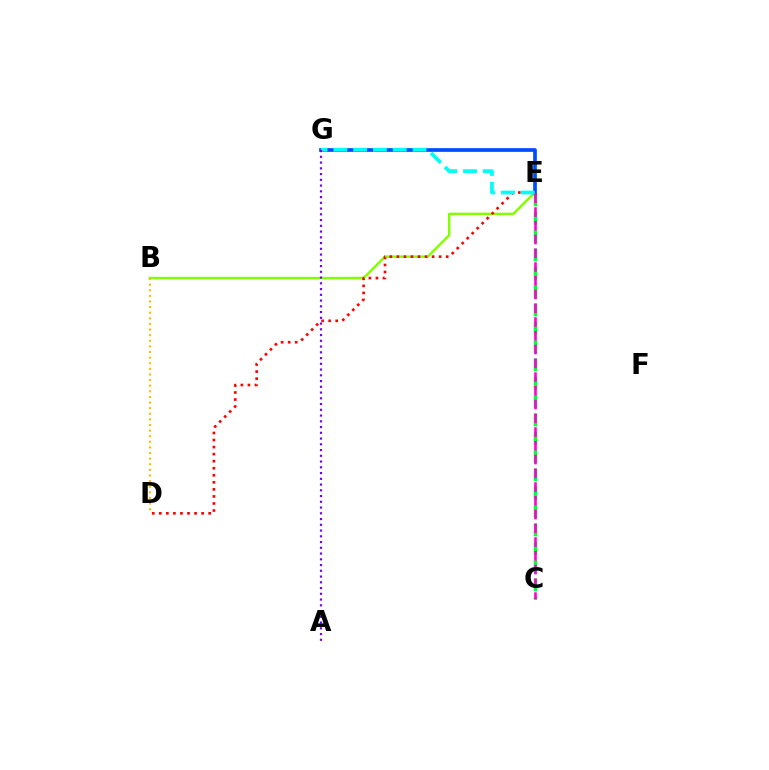{('B', 'E'): [{'color': '#84ff00', 'line_style': 'solid', 'thickness': 1.78}], ('B', 'D'): [{'color': '#ffbd00', 'line_style': 'dotted', 'thickness': 1.52}], ('C', 'E'): [{'color': '#00ff39', 'line_style': 'dashed', 'thickness': 2.49}, {'color': '#ff00cf', 'line_style': 'dashed', 'thickness': 1.87}], ('E', 'G'): [{'color': '#004bff', 'line_style': 'solid', 'thickness': 2.66}, {'color': '#00fff6', 'line_style': 'dashed', 'thickness': 2.69}], ('D', 'E'): [{'color': '#ff0000', 'line_style': 'dotted', 'thickness': 1.92}], ('A', 'G'): [{'color': '#7200ff', 'line_style': 'dotted', 'thickness': 1.56}]}